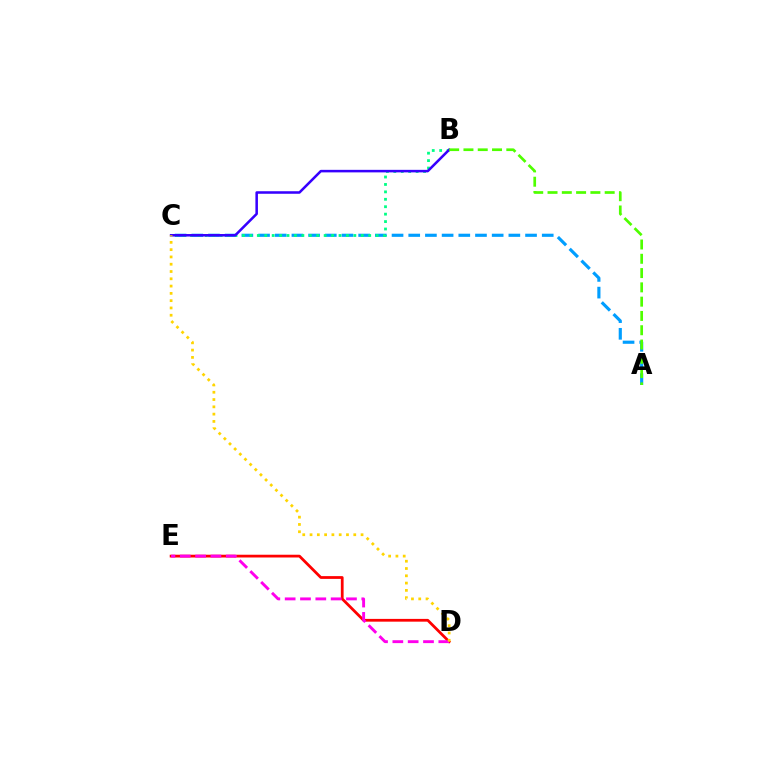{('D', 'E'): [{'color': '#ff0000', 'line_style': 'solid', 'thickness': 1.99}, {'color': '#ff00ed', 'line_style': 'dashed', 'thickness': 2.08}], ('A', 'C'): [{'color': '#009eff', 'line_style': 'dashed', 'thickness': 2.27}], ('B', 'C'): [{'color': '#00ff86', 'line_style': 'dotted', 'thickness': 2.02}, {'color': '#3700ff', 'line_style': 'solid', 'thickness': 1.83}], ('C', 'D'): [{'color': '#ffd500', 'line_style': 'dotted', 'thickness': 1.98}], ('A', 'B'): [{'color': '#4fff00', 'line_style': 'dashed', 'thickness': 1.94}]}